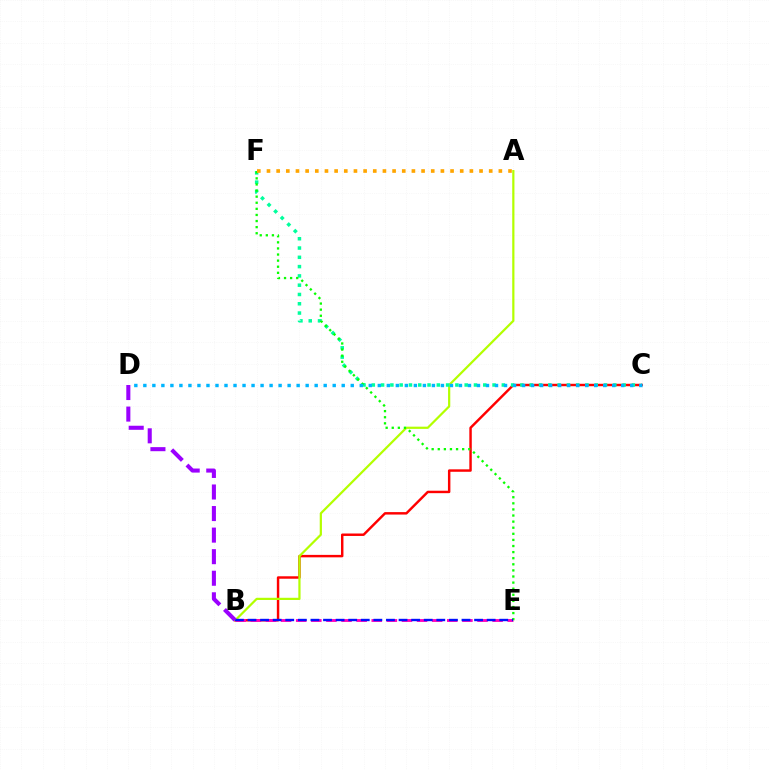{('B', 'C'): [{'color': '#ff0000', 'line_style': 'solid', 'thickness': 1.76}], ('A', 'B'): [{'color': '#b3ff00', 'line_style': 'solid', 'thickness': 1.6}], ('C', 'F'): [{'color': '#00ff9d', 'line_style': 'dotted', 'thickness': 2.52}], ('B', 'E'): [{'color': '#ff00bd', 'line_style': 'dashed', 'thickness': 2.05}, {'color': '#0010ff', 'line_style': 'dashed', 'thickness': 1.71}], ('E', 'F'): [{'color': '#08ff00', 'line_style': 'dotted', 'thickness': 1.66}], ('A', 'F'): [{'color': '#ffa500', 'line_style': 'dotted', 'thickness': 2.63}], ('C', 'D'): [{'color': '#00b5ff', 'line_style': 'dotted', 'thickness': 2.45}], ('B', 'D'): [{'color': '#9b00ff', 'line_style': 'dashed', 'thickness': 2.93}]}